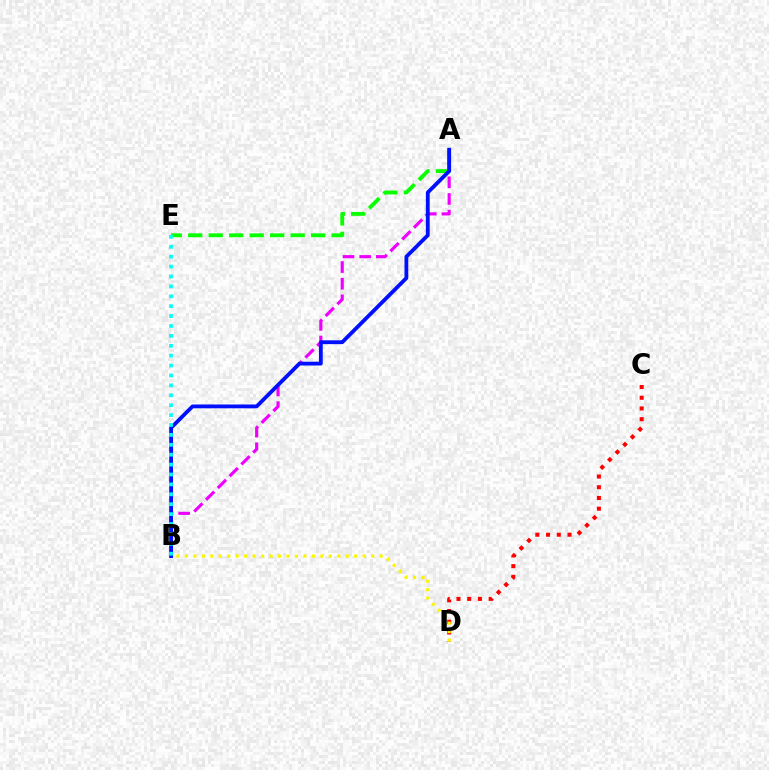{('C', 'D'): [{'color': '#ff0000', 'line_style': 'dotted', 'thickness': 2.91}], ('A', 'B'): [{'color': '#ee00ff', 'line_style': 'dashed', 'thickness': 2.26}, {'color': '#0010ff', 'line_style': 'solid', 'thickness': 2.75}], ('A', 'E'): [{'color': '#08ff00', 'line_style': 'dashed', 'thickness': 2.78}], ('B', 'E'): [{'color': '#00fff6', 'line_style': 'dotted', 'thickness': 2.69}], ('B', 'D'): [{'color': '#fcf500', 'line_style': 'dotted', 'thickness': 2.3}]}